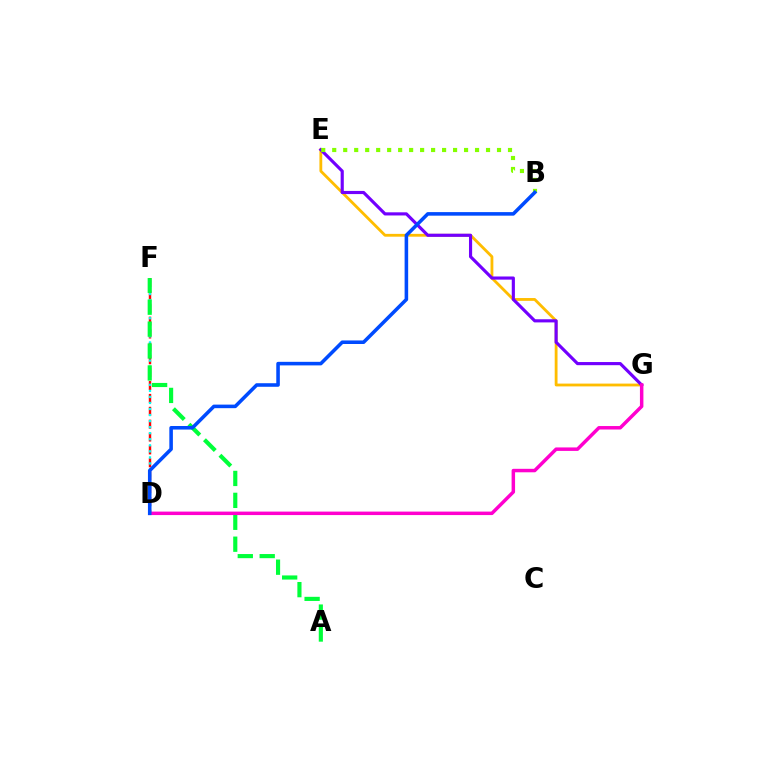{('D', 'F'): [{'color': '#ff0000', 'line_style': 'dashed', 'thickness': 1.75}, {'color': '#00fff6', 'line_style': 'dotted', 'thickness': 1.64}], ('E', 'G'): [{'color': '#ffbd00', 'line_style': 'solid', 'thickness': 2.03}, {'color': '#7200ff', 'line_style': 'solid', 'thickness': 2.26}], ('A', 'F'): [{'color': '#00ff39', 'line_style': 'dashed', 'thickness': 2.98}], ('D', 'G'): [{'color': '#ff00cf', 'line_style': 'solid', 'thickness': 2.5}], ('B', 'E'): [{'color': '#84ff00', 'line_style': 'dotted', 'thickness': 2.99}], ('B', 'D'): [{'color': '#004bff', 'line_style': 'solid', 'thickness': 2.56}]}